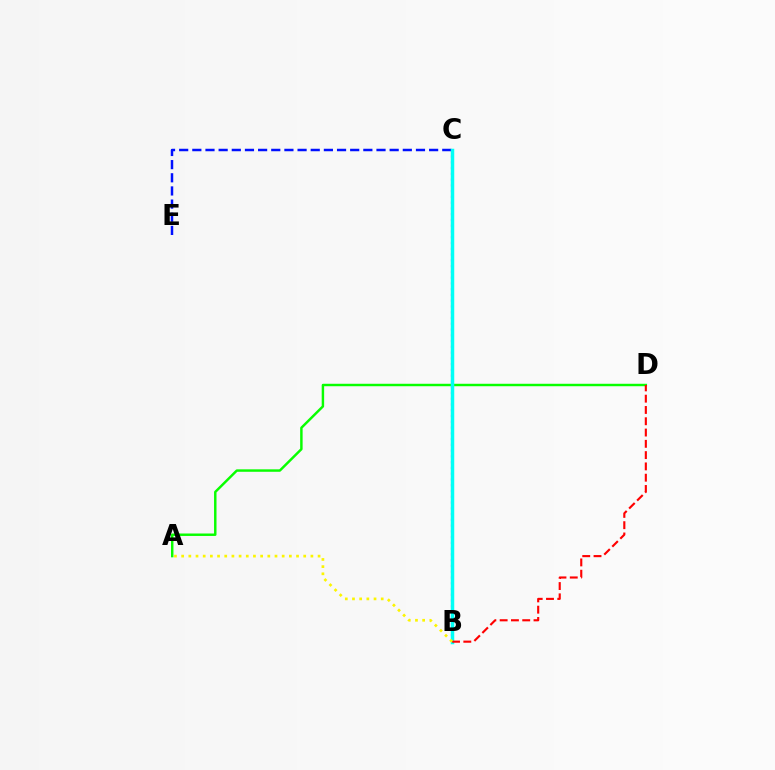{('B', 'C'): [{'color': '#ee00ff', 'line_style': 'dotted', 'thickness': 1.57}, {'color': '#00fff6', 'line_style': 'solid', 'thickness': 2.51}], ('A', 'D'): [{'color': '#08ff00', 'line_style': 'solid', 'thickness': 1.77}], ('C', 'E'): [{'color': '#0010ff', 'line_style': 'dashed', 'thickness': 1.79}], ('B', 'D'): [{'color': '#ff0000', 'line_style': 'dashed', 'thickness': 1.53}], ('A', 'B'): [{'color': '#fcf500', 'line_style': 'dotted', 'thickness': 1.95}]}